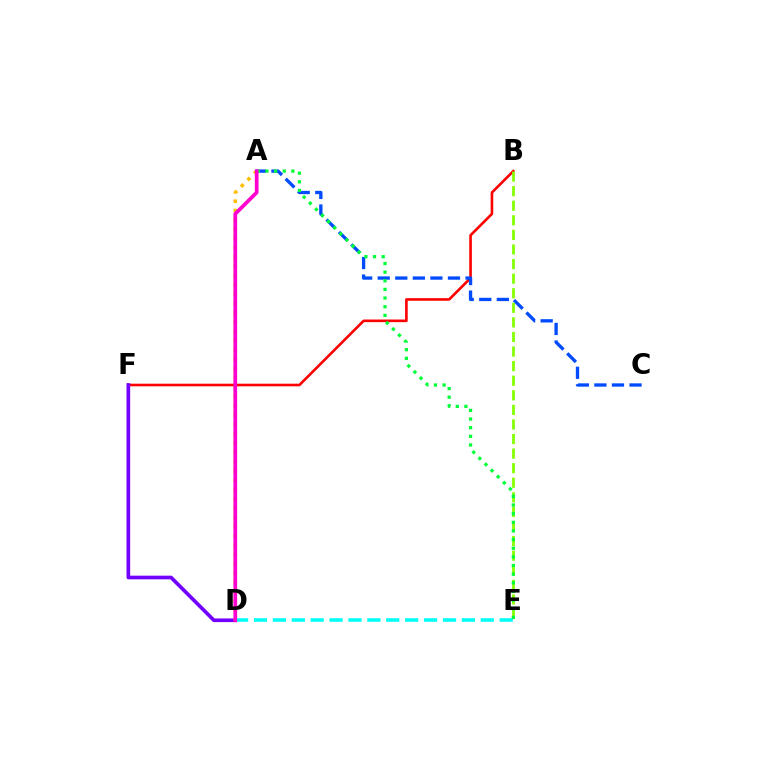{('B', 'F'): [{'color': '#ff0000', 'line_style': 'solid', 'thickness': 1.89}], ('D', 'F'): [{'color': '#7200ff', 'line_style': 'solid', 'thickness': 2.64}], ('A', 'D'): [{'color': '#ffbd00', 'line_style': 'dotted', 'thickness': 2.53}, {'color': '#ff00cf', 'line_style': 'solid', 'thickness': 2.67}], ('A', 'C'): [{'color': '#004bff', 'line_style': 'dashed', 'thickness': 2.39}], ('D', 'E'): [{'color': '#00fff6', 'line_style': 'dashed', 'thickness': 2.57}], ('B', 'E'): [{'color': '#84ff00', 'line_style': 'dashed', 'thickness': 1.98}], ('A', 'E'): [{'color': '#00ff39', 'line_style': 'dotted', 'thickness': 2.35}]}